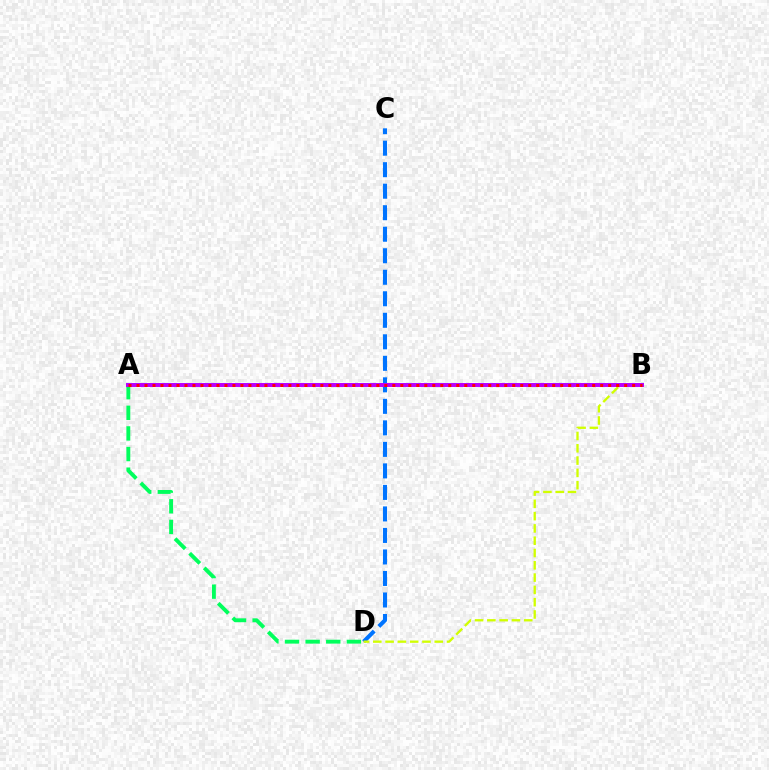{('A', 'D'): [{'color': '#00ff5c', 'line_style': 'dashed', 'thickness': 2.8}], ('C', 'D'): [{'color': '#0074ff', 'line_style': 'dashed', 'thickness': 2.92}], ('B', 'D'): [{'color': '#d1ff00', 'line_style': 'dashed', 'thickness': 1.67}], ('A', 'B'): [{'color': '#b900ff', 'line_style': 'solid', 'thickness': 2.85}, {'color': '#ff0000', 'line_style': 'dotted', 'thickness': 2.17}]}